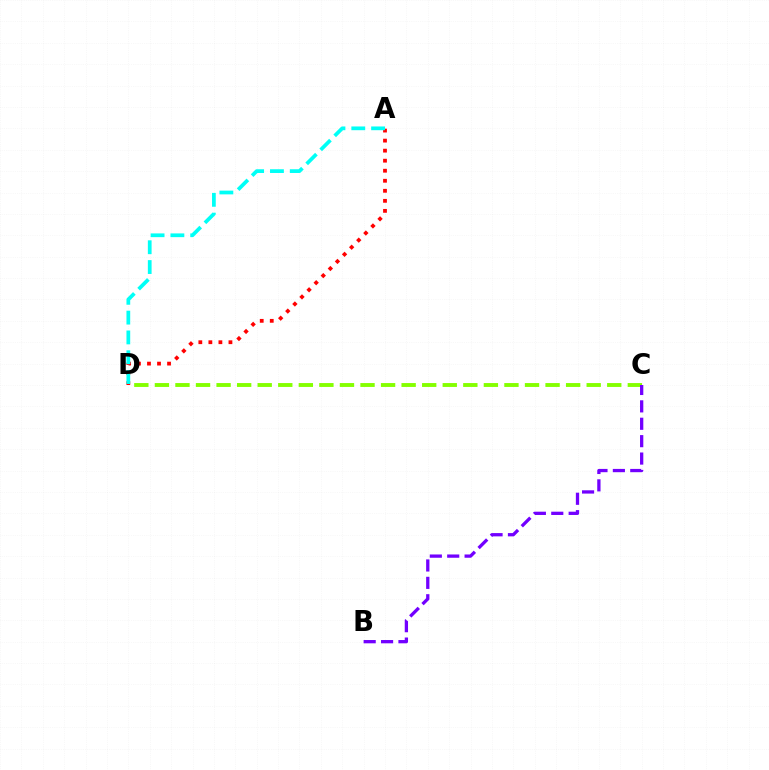{('C', 'D'): [{'color': '#84ff00', 'line_style': 'dashed', 'thickness': 2.79}], ('A', 'D'): [{'color': '#ff0000', 'line_style': 'dotted', 'thickness': 2.73}, {'color': '#00fff6', 'line_style': 'dashed', 'thickness': 2.69}], ('B', 'C'): [{'color': '#7200ff', 'line_style': 'dashed', 'thickness': 2.36}]}